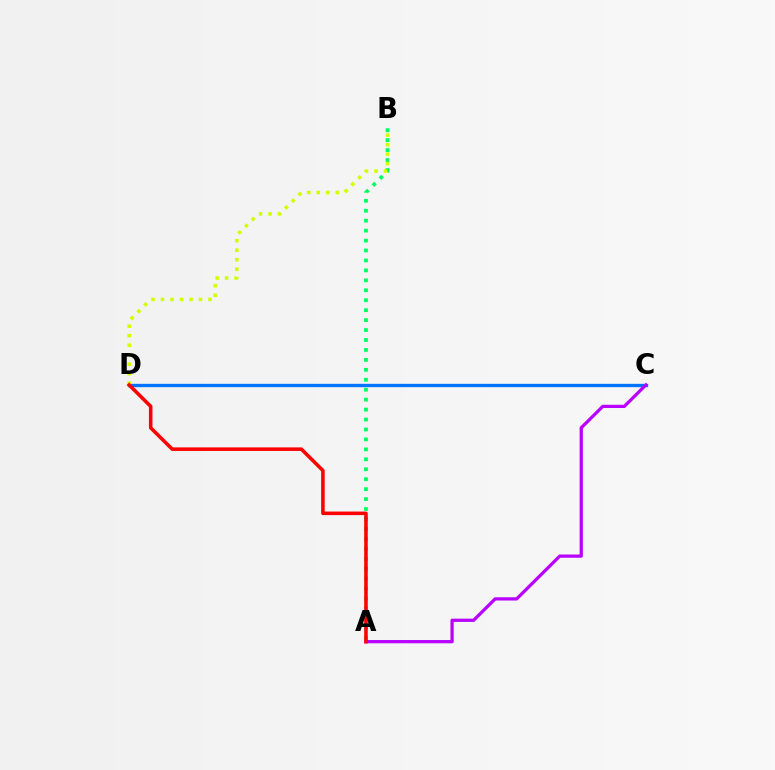{('A', 'B'): [{'color': '#00ff5c', 'line_style': 'dotted', 'thickness': 2.7}], ('C', 'D'): [{'color': '#0074ff', 'line_style': 'solid', 'thickness': 2.41}], ('B', 'D'): [{'color': '#d1ff00', 'line_style': 'dotted', 'thickness': 2.58}], ('A', 'C'): [{'color': '#b900ff', 'line_style': 'solid', 'thickness': 2.34}], ('A', 'D'): [{'color': '#ff0000', 'line_style': 'solid', 'thickness': 2.56}]}